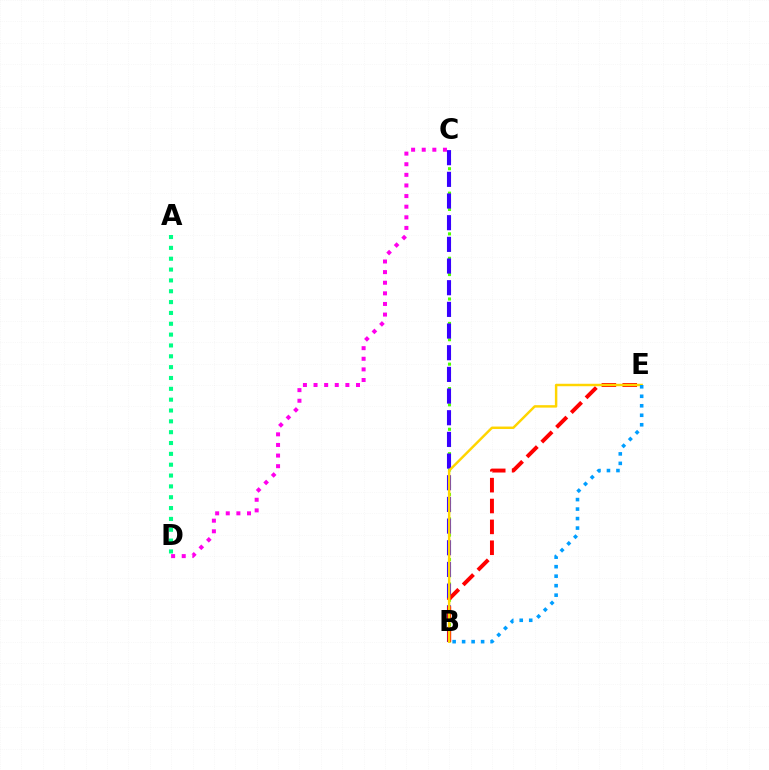{('C', 'D'): [{'color': '#ff00ed', 'line_style': 'dotted', 'thickness': 2.88}], ('B', 'C'): [{'color': '#4fff00', 'line_style': 'dotted', 'thickness': 2.21}, {'color': '#3700ff', 'line_style': 'dashed', 'thickness': 2.94}], ('B', 'E'): [{'color': '#ff0000', 'line_style': 'dashed', 'thickness': 2.84}, {'color': '#ffd500', 'line_style': 'solid', 'thickness': 1.77}, {'color': '#009eff', 'line_style': 'dotted', 'thickness': 2.58}], ('A', 'D'): [{'color': '#00ff86', 'line_style': 'dotted', 'thickness': 2.95}]}